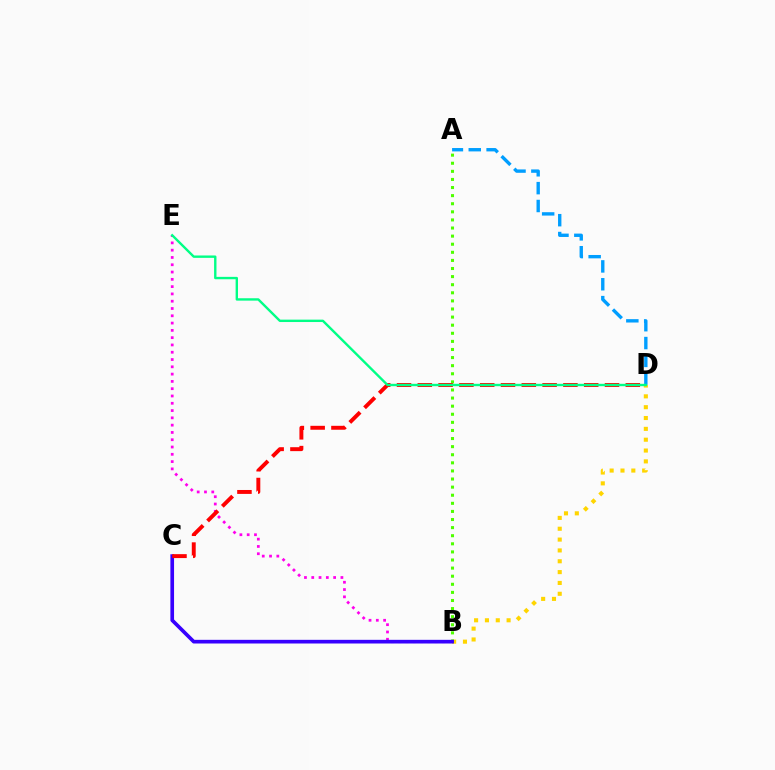{('B', 'E'): [{'color': '#ff00ed', 'line_style': 'dotted', 'thickness': 1.98}], ('B', 'D'): [{'color': '#ffd500', 'line_style': 'dotted', 'thickness': 2.94}], ('A', 'B'): [{'color': '#4fff00', 'line_style': 'dotted', 'thickness': 2.2}], ('A', 'D'): [{'color': '#009eff', 'line_style': 'dashed', 'thickness': 2.43}], ('B', 'C'): [{'color': '#3700ff', 'line_style': 'solid', 'thickness': 2.64}], ('C', 'D'): [{'color': '#ff0000', 'line_style': 'dashed', 'thickness': 2.83}], ('D', 'E'): [{'color': '#00ff86', 'line_style': 'solid', 'thickness': 1.72}]}